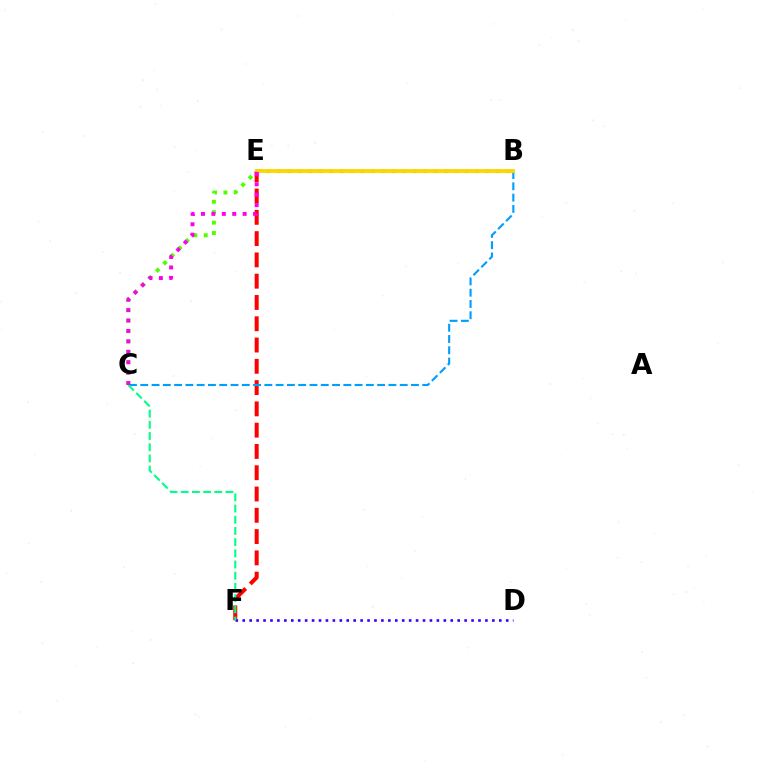{('B', 'C'): [{'color': '#4fff00', 'line_style': 'dotted', 'thickness': 2.83}, {'color': '#009eff', 'line_style': 'dashed', 'thickness': 1.53}], ('E', 'F'): [{'color': '#ff0000', 'line_style': 'dashed', 'thickness': 2.89}], ('B', 'E'): [{'color': '#ffd500', 'line_style': 'solid', 'thickness': 2.74}], ('D', 'F'): [{'color': '#3700ff', 'line_style': 'dotted', 'thickness': 1.88}], ('C', 'F'): [{'color': '#00ff86', 'line_style': 'dashed', 'thickness': 1.52}], ('C', 'E'): [{'color': '#ff00ed', 'line_style': 'dotted', 'thickness': 2.83}]}